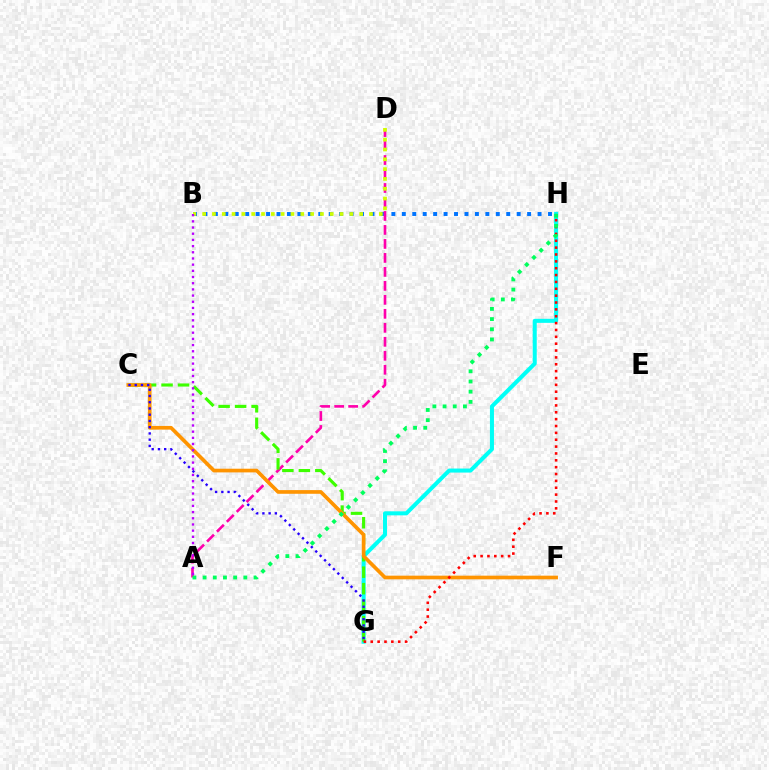{('B', 'H'): [{'color': '#0074ff', 'line_style': 'dotted', 'thickness': 2.84}], ('G', 'H'): [{'color': '#00fff6', 'line_style': 'solid', 'thickness': 2.9}, {'color': '#ff0000', 'line_style': 'dotted', 'thickness': 1.86}], ('A', 'D'): [{'color': '#ff00ac', 'line_style': 'dashed', 'thickness': 1.9}], ('C', 'G'): [{'color': '#3dff00', 'line_style': 'dashed', 'thickness': 2.24}, {'color': '#2500ff', 'line_style': 'dotted', 'thickness': 1.7}], ('B', 'D'): [{'color': '#d1ff00', 'line_style': 'dotted', 'thickness': 2.67}], ('C', 'F'): [{'color': '#ff9400', 'line_style': 'solid', 'thickness': 2.65}], ('A', 'B'): [{'color': '#b900ff', 'line_style': 'dotted', 'thickness': 1.68}], ('A', 'H'): [{'color': '#00ff5c', 'line_style': 'dotted', 'thickness': 2.77}]}